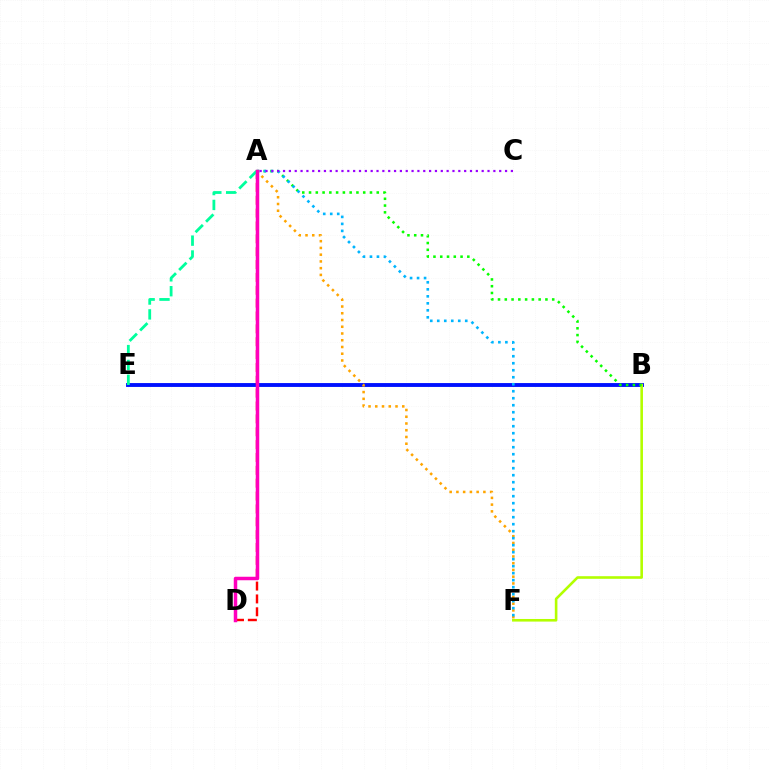{('B', 'E'): [{'color': '#0010ff', 'line_style': 'solid', 'thickness': 2.78}], ('B', 'F'): [{'color': '#b3ff00', 'line_style': 'solid', 'thickness': 1.88}], ('A', 'B'): [{'color': '#08ff00', 'line_style': 'dotted', 'thickness': 1.84}], ('A', 'D'): [{'color': '#ff0000', 'line_style': 'dashed', 'thickness': 1.75}, {'color': '#ff00bd', 'line_style': 'solid', 'thickness': 2.51}], ('A', 'E'): [{'color': '#00ff9d', 'line_style': 'dashed', 'thickness': 2.02}], ('A', 'F'): [{'color': '#ffa500', 'line_style': 'dotted', 'thickness': 1.83}, {'color': '#00b5ff', 'line_style': 'dotted', 'thickness': 1.9}], ('A', 'C'): [{'color': '#9b00ff', 'line_style': 'dotted', 'thickness': 1.59}]}